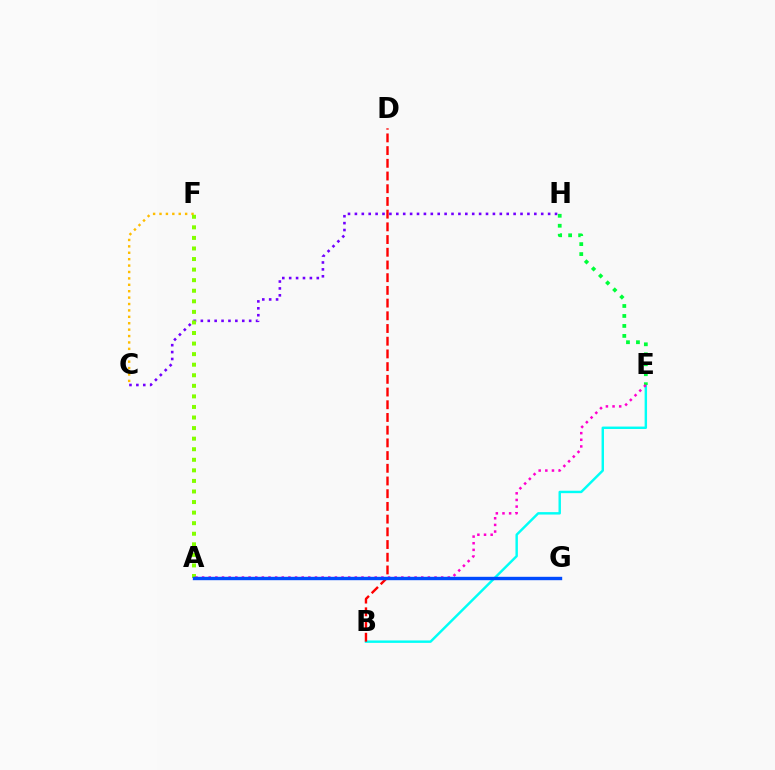{('B', 'E'): [{'color': '#00fff6', 'line_style': 'solid', 'thickness': 1.75}], ('C', 'H'): [{'color': '#7200ff', 'line_style': 'dotted', 'thickness': 1.87}], ('C', 'F'): [{'color': '#ffbd00', 'line_style': 'dotted', 'thickness': 1.74}], ('A', 'F'): [{'color': '#84ff00', 'line_style': 'dotted', 'thickness': 2.87}], ('B', 'D'): [{'color': '#ff0000', 'line_style': 'dashed', 'thickness': 1.73}], ('E', 'H'): [{'color': '#00ff39', 'line_style': 'dotted', 'thickness': 2.71}], ('A', 'E'): [{'color': '#ff00cf', 'line_style': 'dotted', 'thickness': 1.8}], ('A', 'G'): [{'color': '#004bff', 'line_style': 'solid', 'thickness': 2.44}]}